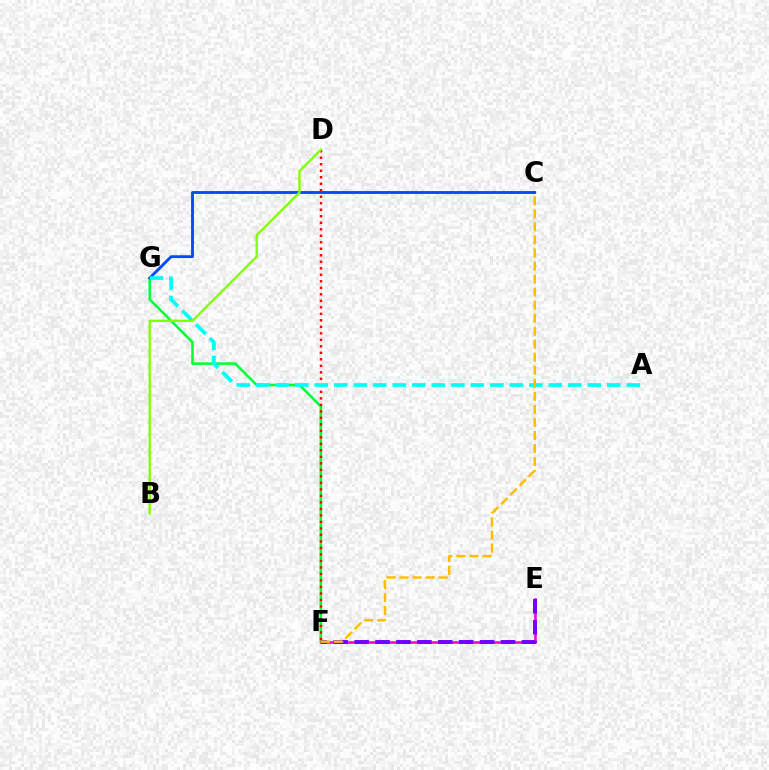{('F', 'G'): [{'color': '#00ff39', 'line_style': 'solid', 'thickness': 1.85}], ('C', 'G'): [{'color': '#004bff', 'line_style': 'solid', 'thickness': 2.05}], ('E', 'F'): [{'color': '#ff00cf', 'line_style': 'solid', 'thickness': 1.86}, {'color': '#7200ff', 'line_style': 'dashed', 'thickness': 2.84}], ('D', 'F'): [{'color': '#ff0000', 'line_style': 'dotted', 'thickness': 1.77}], ('A', 'G'): [{'color': '#00fff6', 'line_style': 'dashed', 'thickness': 2.65}], ('C', 'F'): [{'color': '#ffbd00', 'line_style': 'dashed', 'thickness': 1.77}], ('B', 'D'): [{'color': '#84ff00', 'line_style': 'solid', 'thickness': 1.71}]}